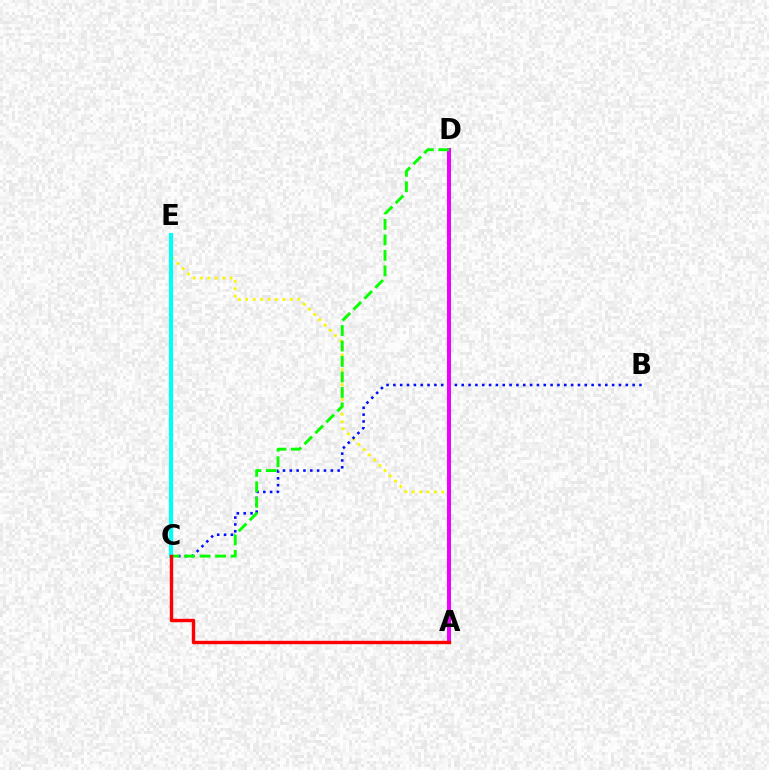{('A', 'E'): [{'color': '#fcf500', 'line_style': 'dotted', 'thickness': 2.01}], ('B', 'C'): [{'color': '#0010ff', 'line_style': 'dotted', 'thickness': 1.86}], ('A', 'D'): [{'color': '#ee00ff', 'line_style': 'solid', 'thickness': 2.87}], ('C', 'D'): [{'color': '#08ff00', 'line_style': 'dashed', 'thickness': 2.1}], ('C', 'E'): [{'color': '#00fff6', 'line_style': 'solid', 'thickness': 2.99}], ('A', 'C'): [{'color': '#ff0000', 'line_style': 'solid', 'thickness': 2.45}]}